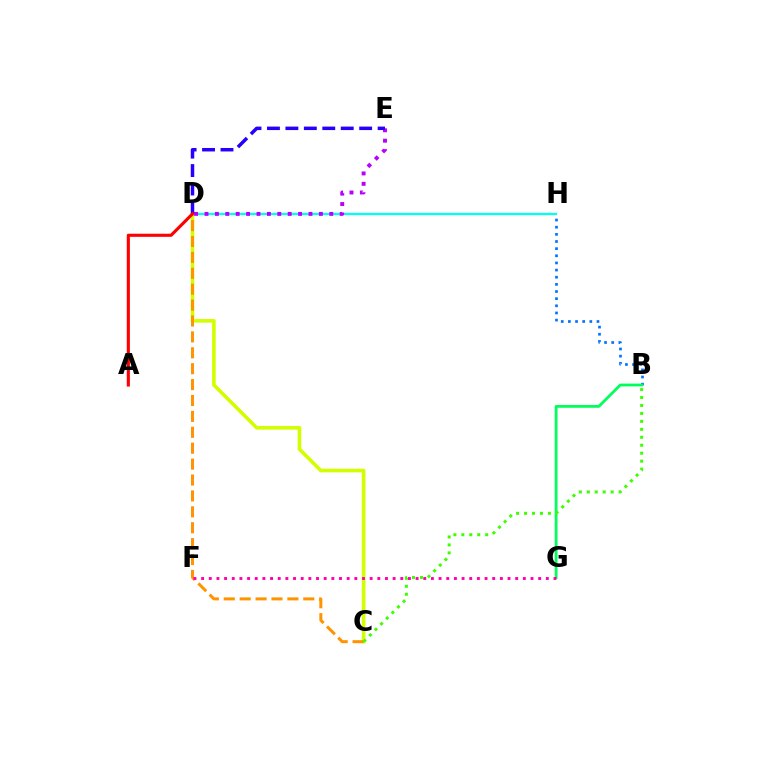{('C', 'D'): [{'color': '#d1ff00', 'line_style': 'solid', 'thickness': 2.61}, {'color': '#ff9400', 'line_style': 'dashed', 'thickness': 2.16}], ('B', 'H'): [{'color': '#0074ff', 'line_style': 'dotted', 'thickness': 1.94}], ('D', 'H'): [{'color': '#00fff6', 'line_style': 'solid', 'thickness': 1.63}], ('B', 'G'): [{'color': '#00ff5c', 'line_style': 'solid', 'thickness': 2.01}], ('D', 'E'): [{'color': '#b900ff', 'line_style': 'dotted', 'thickness': 2.83}, {'color': '#2500ff', 'line_style': 'dashed', 'thickness': 2.51}], ('B', 'C'): [{'color': '#3dff00', 'line_style': 'dotted', 'thickness': 2.16}], ('F', 'G'): [{'color': '#ff00ac', 'line_style': 'dotted', 'thickness': 2.08}], ('A', 'D'): [{'color': '#ff0000', 'line_style': 'solid', 'thickness': 2.24}]}